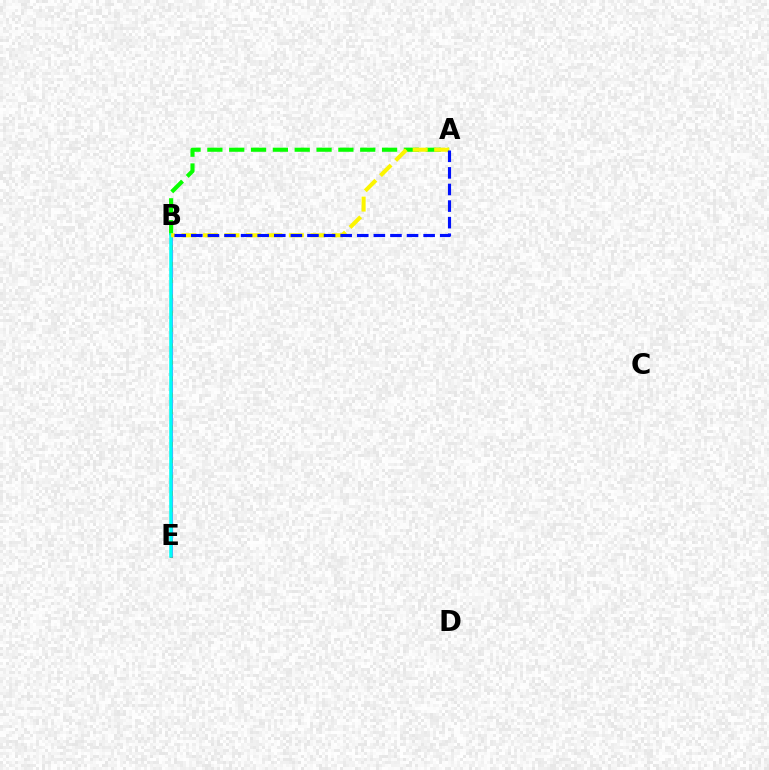{('B', 'E'): [{'color': '#ff0000', 'line_style': 'solid', 'thickness': 2.0}, {'color': '#ee00ff', 'line_style': 'dashed', 'thickness': 2.23}, {'color': '#00fff6', 'line_style': 'solid', 'thickness': 2.54}], ('A', 'B'): [{'color': '#08ff00', 'line_style': 'dashed', 'thickness': 2.97}, {'color': '#fcf500', 'line_style': 'dashed', 'thickness': 2.92}, {'color': '#0010ff', 'line_style': 'dashed', 'thickness': 2.25}]}